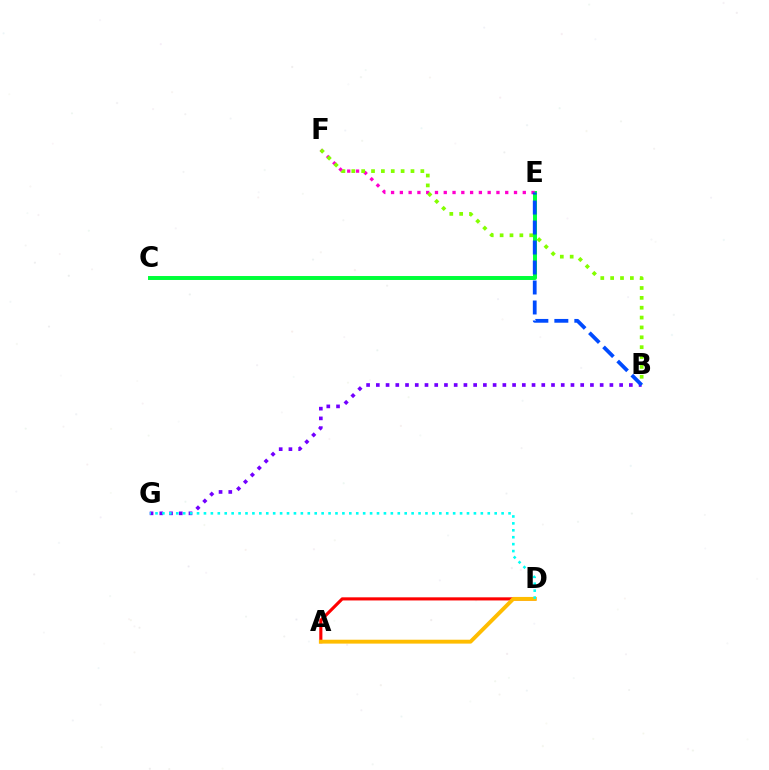{('A', 'D'): [{'color': '#ff0000', 'line_style': 'solid', 'thickness': 2.25}, {'color': '#ffbd00', 'line_style': 'solid', 'thickness': 2.8}], ('C', 'E'): [{'color': '#00ff39', 'line_style': 'solid', 'thickness': 2.85}], ('E', 'F'): [{'color': '#ff00cf', 'line_style': 'dotted', 'thickness': 2.39}], ('B', 'F'): [{'color': '#84ff00', 'line_style': 'dotted', 'thickness': 2.68}], ('B', 'G'): [{'color': '#7200ff', 'line_style': 'dotted', 'thickness': 2.64}], ('D', 'G'): [{'color': '#00fff6', 'line_style': 'dotted', 'thickness': 1.88}], ('B', 'E'): [{'color': '#004bff', 'line_style': 'dashed', 'thickness': 2.71}]}